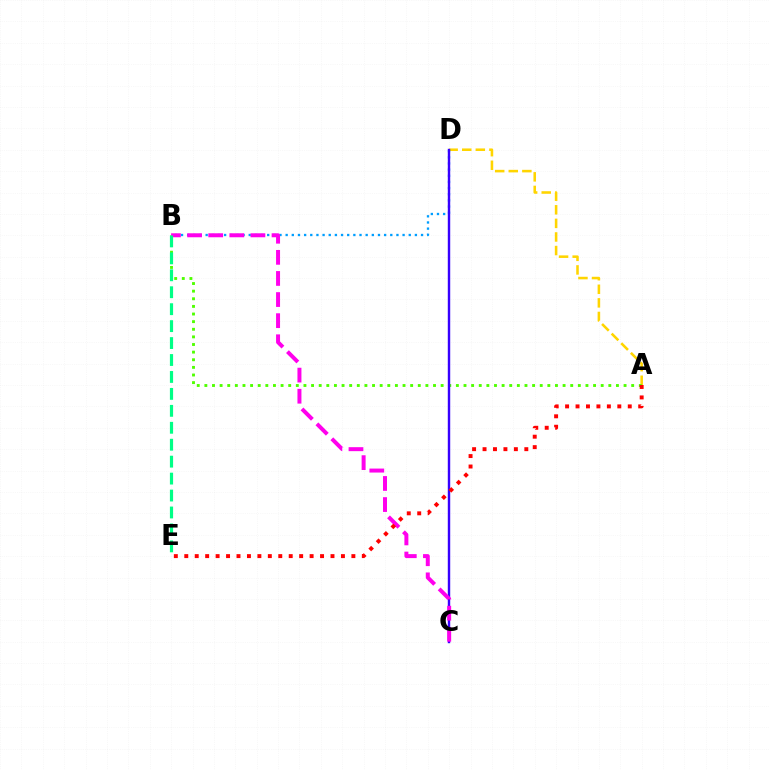{('A', 'D'): [{'color': '#ffd500', 'line_style': 'dashed', 'thickness': 1.85}], ('B', 'D'): [{'color': '#009eff', 'line_style': 'dotted', 'thickness': 1.67}], ('A', 'B'): [{'color': '#4fff00', 'line_style': 'dotted', 'thickness': 2.07}], ('C', 'D'): [{'color': '#3700ff', 'line_style': 'solid', 'thickness': 1.74}], ('B', 'C'): [{'color': '#ff00ed', 'line_style': 'dashed', 'thickness': 2.87}], ('B', 'E'): [{'color': '#00ff86', 'line_style': 'dashed', 'thickness': 2.3}], ('A', 'E'): [{'color': '#ff0000', 'line_style': 'dotted', 'thickness': 2.84}]}